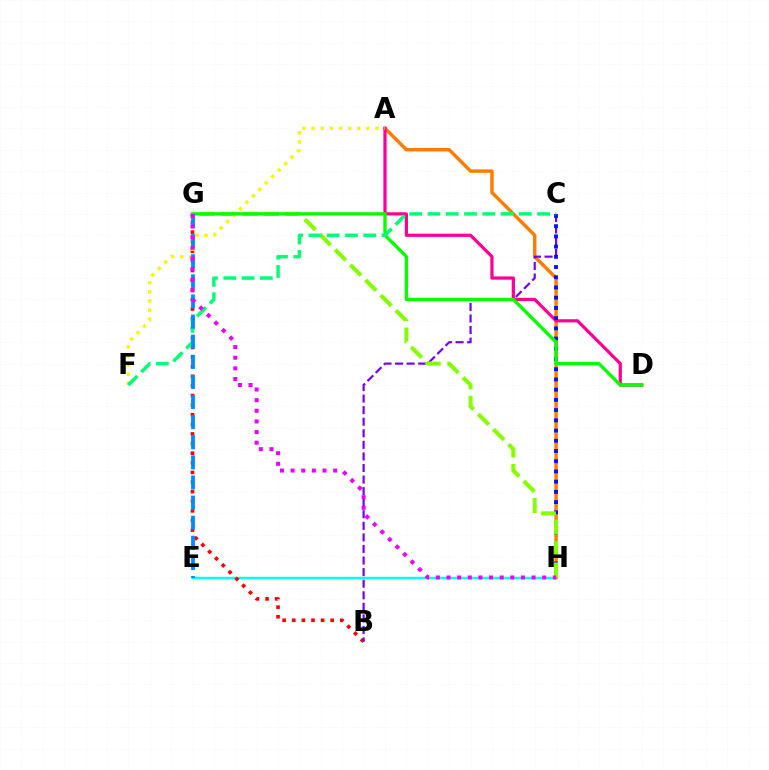{('E', 'H'): [{'color': '#00fff6', 'line_style': 'solid', 'thickness': 1.77}], ('B', 'G'): [{'color': '#ff0000', 'line_style': 'dotted', 'thickness': 2.61}], ('A', 'H'): [{'color': '#ff7c00', 'line_style': 'solid', 'thickness': 2.47}], ('A', 'D'): [{'color': '#ff0094', 'line_style': 'solid', 'thickness': 2.32}], ('B', 'C'): [{'color': '#7200ff', 'line_style': 'dashed', 'thickness': 1.57}], ('C', 'H'): [{'color': '#0010ff', 'line_style': 'dotted', 'thickness': 2.78}], ('G', 'H'): [{'color': '#84ff00', 'line_style': 'dashed', 'thickness': 2.92}, {'color': '#ee00ff', 'line_style': 'dotted', 'thickness': 2.89}], ('A', 'F'): [{'color': '#fcf500', 'line_style': 'dotted', 'thickness': 2.48}], ('D', 'G'): [{'color': '#08ff00', 'line_style': 'solid', 'thickness': 2.42}], ('C', 'F'): [{'color': '#00ff74', 'line_style': 'dashed', 'thickness': 2.48}], ('E', 'G'): [{'color': '#008cff', 'line_style': 'dashed', 'thickness': 2.73}]}